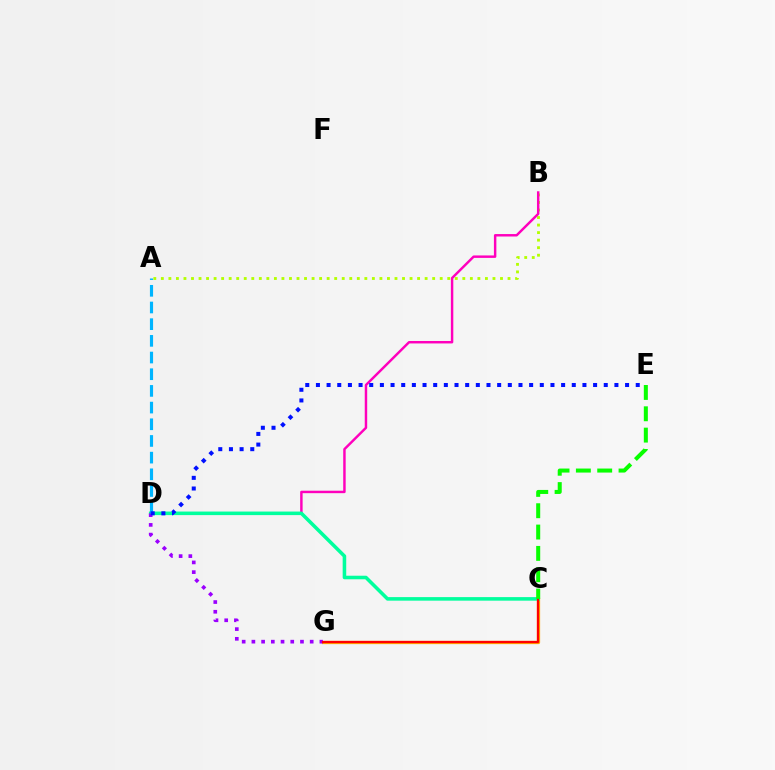{('A', 'B'): [{'color': '#b3ff00', 'line_style': 'dotted', 'thickness': 2.05}], ('B', 'D'): [{'color': '#ff00bd', 'line_style': 'solid', 'thickness': 1.76}], ('C', 'G'): [{'color': '#ffa500', 'line_style': 'solid', 'thickness': 2.35}, {'color': '#ff0000', 'line_style': 'solid', 'thickness': 1.6}], ('C', 'D'): [{'color': '#00ff9d', 'line_style': 'solid', 'thickness': 2.56}], ('D', 'G'): [{'color': '#9b00ff', 'line_style': 'dotted', 'thickness': 2.64}], ('A', 'D'): [{'color': '#00b5ff', 'line_style': 'dashed', 'thickness': 2.27}], ('C', 'E'): [{'color': '#08ff00', 'line_style': 'dashed', 'thickness': 2.9}], ('D', 'E'): [{'color': '#0010ff', 'line_style': 'dotted', 'thickness': 2.9}]}